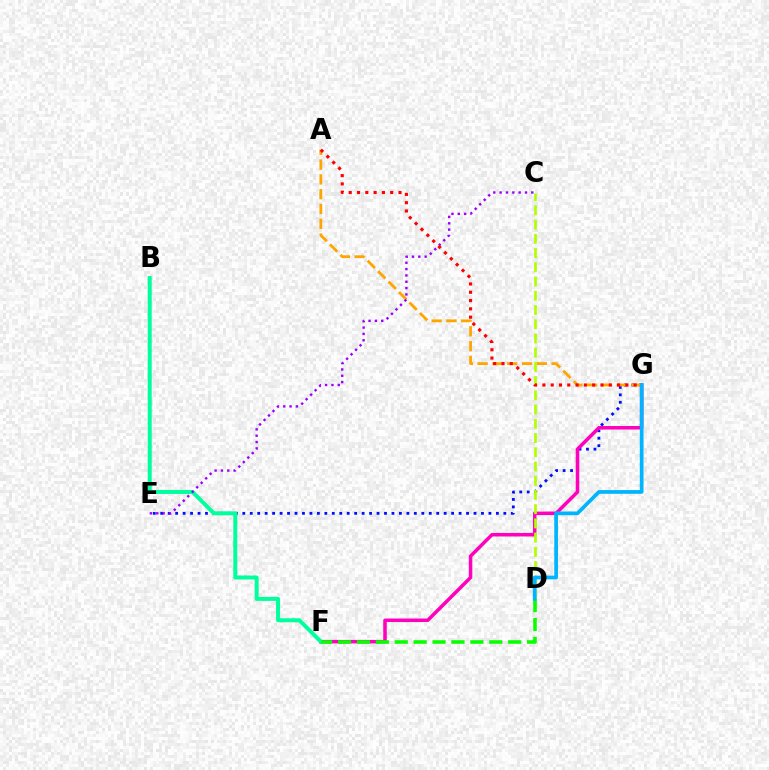{('E', 'G'): [{'color': '#0010ff', 'line_style': 'dotted', 'thickness': 2.03}], ('F', 'G'): [{'color': '#ff00bd', 'line_style': 'solid', 'thickness': 2.53}], ('B', 'F'): [{'color': '#00ff9d', 'line_style': 'solid', 'thickness': 2.87}], ('A', 'G'): [{'color': '#ffa500', 'line_style': 'dashed', 'thickness': 2.01}, {'color': '#ff0000', 'line_style': 'dotted', 'thickness': 2.25}], ('D', 'F'): [{'color': '#08ff00', 'line_style': 'dashed', 'thickness': 2.57}], ('C', 'D'): [{'color': '#b3ff00', 'line_style': 'dashed', 'thickness': 1.93}], ('C', 'E'): [{'color': '#9b00ff', 'line_style': 'dotted', 'thickness': 1.72}], ('D', 'G'): [{'color': '#00b5ff', 'line_style': 'solid', 'thickness': 2.67}]}